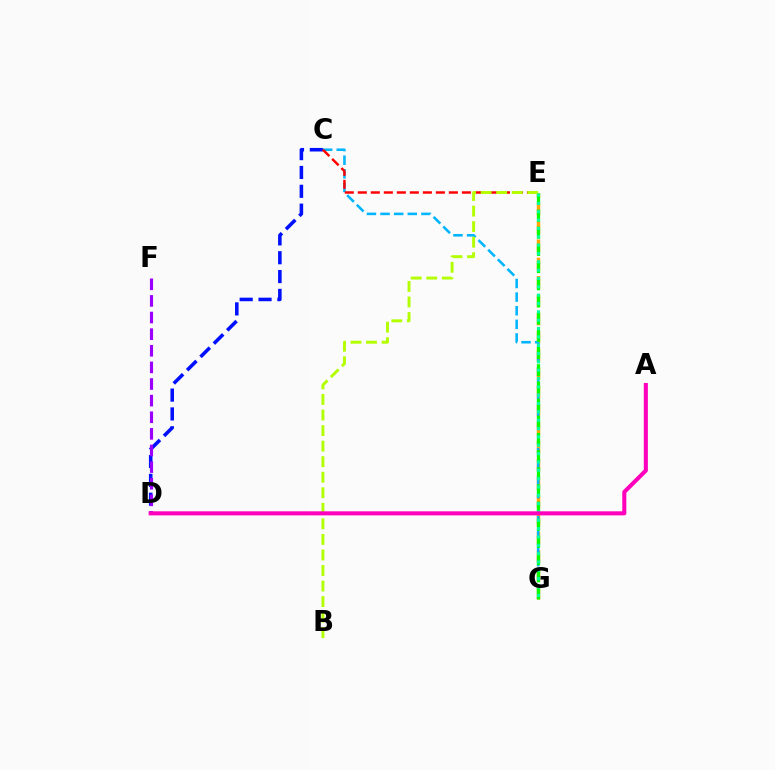{('C', 'D'): [{'color': '#0010ff', 'line_style': 'dashed', 'thickness': 2.56}], ('E', 'G'): [{'color': '#ffa500', 'line_style': 'dashed', 'thickness': 2.48}, {'color': '#08ff00', 'line_style': 'dashed', 'thickness': 2.33}, {'color': '#00ff9d', 'line_style': 'dotted', 'thickness': 2.27}], ('D', 'F'): [{'color': '#9b00ff', 'line_style': 'dashed', 'thickness': 2.26}], ('C', 'G'): [{'color': '#00b5ff', 'line_style': 'dashed', 'thickness': 1.85}], ('C', 'E'): [{'color': '#ff0000', 'line_style': 'dashed', 'thickness': 1.77}], ('B', 'E'): [{'color': '#b3ff00', 'line_style': 'dashed', 'thickness': 2.11}], ('A', 'D'): [{'color': '#ff00bd', 'line_style': 'solid', 'thickness': 2.92}]}